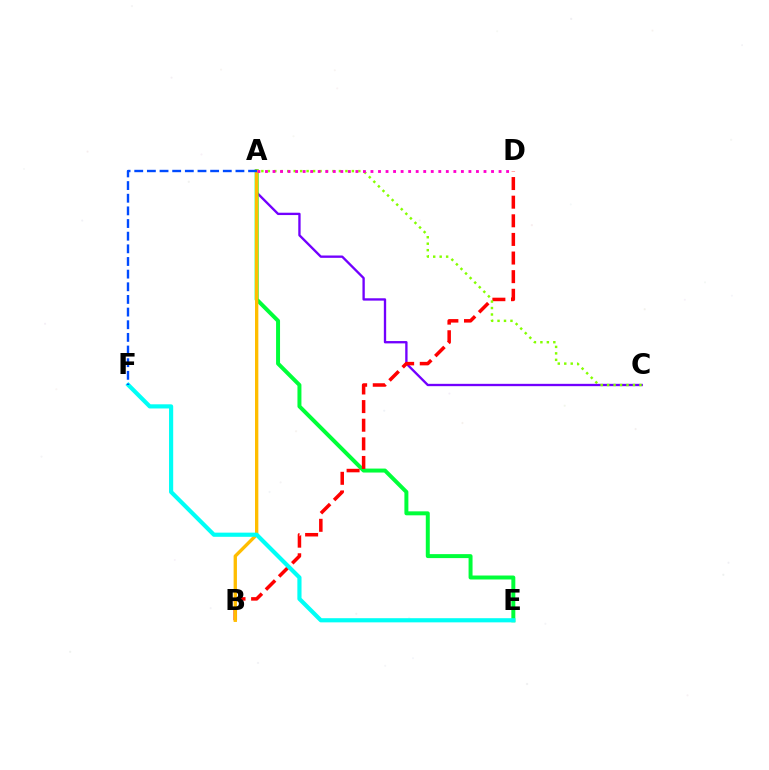{('A', 'C'): [{'color': '#7200ff', 'line_style': 'solid', 'thickness': 1.68}, {'color': '#84ff00', 'line_style': 'dotted', 'thickness': 1.76}], ('A', 'E'): [{'color': '#00ff39', 'line_style': 'solid', 'thickness': 2.86}], ('B', 'D'): [{'color': '#ff0000', 'line_style': 'dashed', 'thickness': 2.53}], ('A', 'B'): [{'color': '#ffbd00', 'line_style': 'solid', 'thickness': 2.4}], ('E', 'F'): [{'color': '#00fff6', 'line_style': 'solid', 'thickness': 2.99}], ('A', 'D'): [{'color': '#ff00cf', 'line_style': 'dotted', 'thickness': 2.05}], ('A', 'F'): [{'color': '#004bff', 'line_style': 'dashed', 'thickness': 1.72}]}